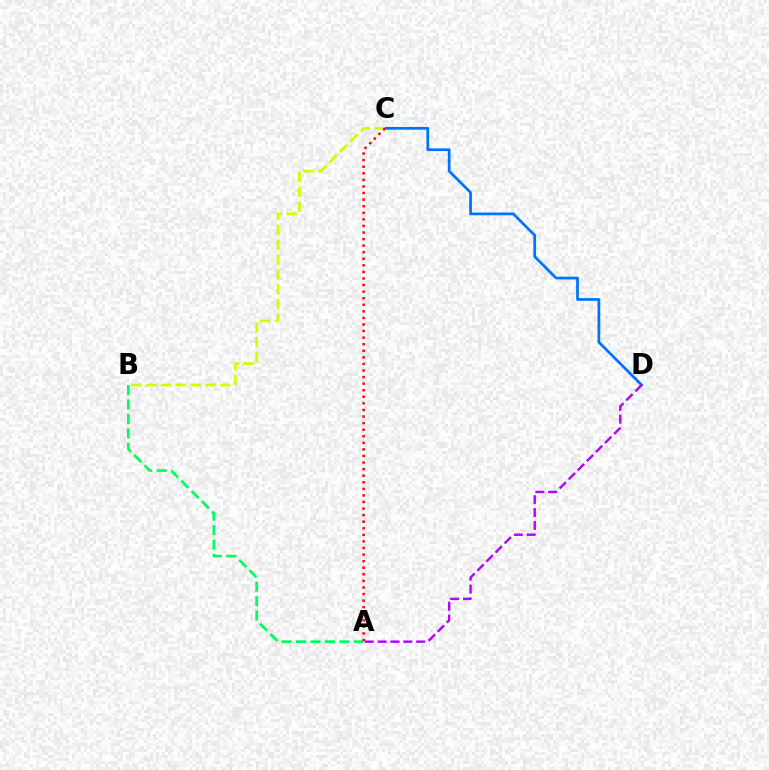{('A', 'B'): [{'color': '#00ff5c', 'line_style': 'dashed', 'thickness': 1.97}], ('C', 'D'): [{'color': '#0074ff', 'line_style': 'solid', 'thickness': 1.98}], ('B', 'C'): [{'color': '#d1ff00', 'line_style': 'dashed', 'thickness': 2.02}], ('A', 'C'): [{'color': '#ff0000', 'line_style': 'dotted', 'thickness': 1.79}], ('A', 'D'): [{'color': '#b900ff', 'line_style': 'dashed', 'thickness': 1.75}]}